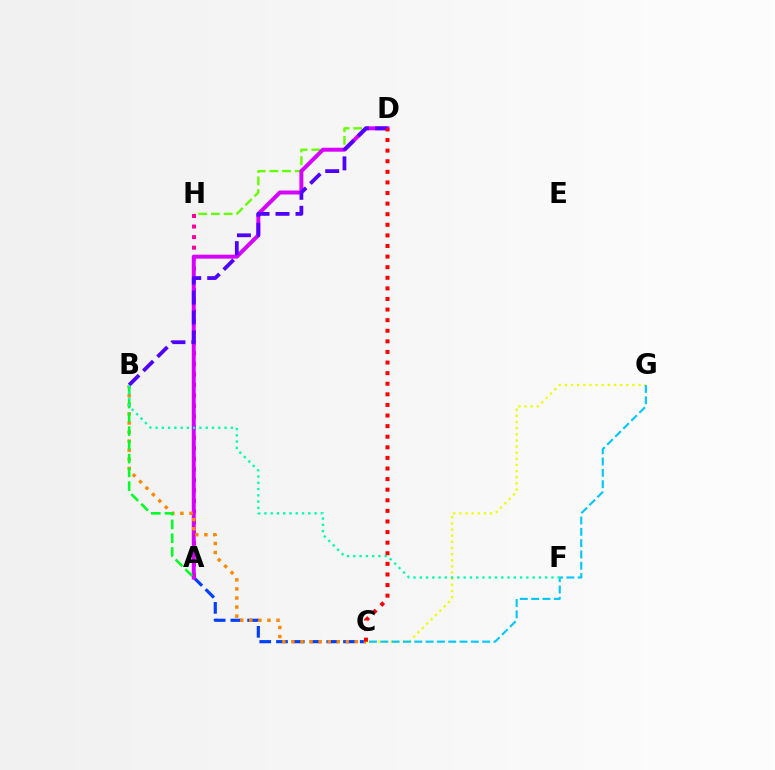{('C', 'G'): [{'color': '#eeff00', 'line_style': 'dotted', 'thickness': 1.67}, {'color': '#00c7ff', 'line_style': 'dashed', 'thickness': 1.54}], ('D', 'H'): [{'color': '#66ff00', 'line_style': 'dashed', 'thickness': 1.72}], ('A', 'H'): [{'color': '#ff00a0', 'line_style': 'dotted', 'thickness': 2.87}], ('A', 'C'): [{'color': '#003fff', 'line_style': 'dashed', 'thickness': 2.28}], ('A', 'D'): [{'color': '#d600ff', 'line_style': 'solid', 'thickness': 2.84}], ('B', 'C'): [{'color': '#ff8800', 'line_style': 'dotted', 'thickness': 2.46}], ('A', 'B'): [{'color': '#00ff27', 'line_style': 'dashed', 'thickness': 1.87}], ('B', 'D'): [{'color': '#4f00ff', 'line_style': 'dashed', 'thickness': 2.71}], ('C', 'D'): [{'color': '#ff0000', 'line_style': 'dotted', 'thickness': 2.88}], ('B', 'F'): [{'color': '#00ffaf', 'line_style': 'dotted', 'thickness': 1.7}]}